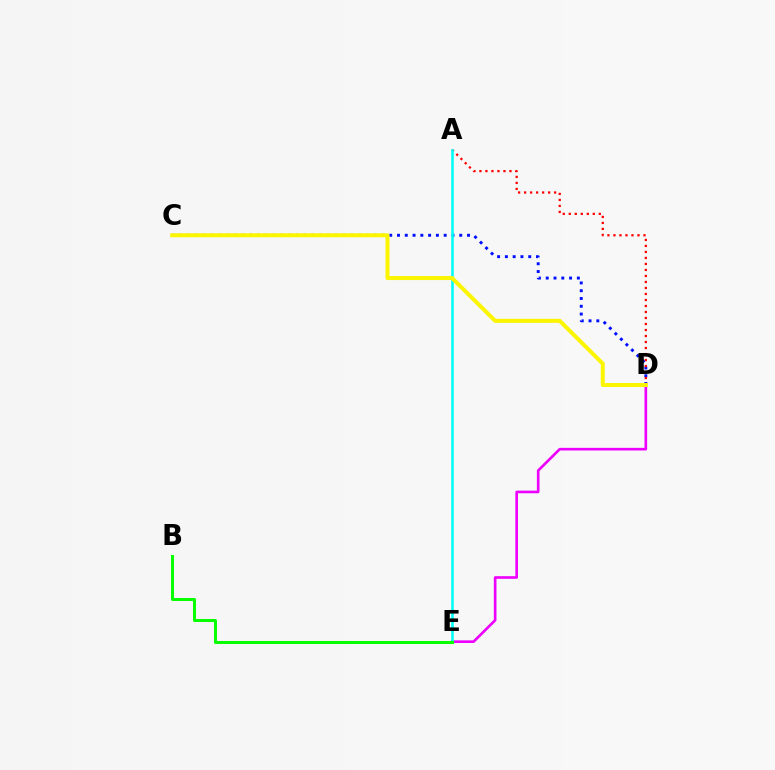{('D', 'E'): [{'color': '#ee00ff', 'line_style': 'solid', 'thickness': 1.91}], ('C', 'D'): [{'color': '#0010ff', 'line_style': 'dotted', 'thickness': 2.11}, {'color': '#fcf500', 'line_style': 'solid', 'thickness': 2.88}], ('A', 'D'): [{'color': '#ff0000', 'line_style': 'dotted', 'thickness': 1.63}], ('A', 'E'): [{'color': '#00fff6', 'line_style': 'solid', 'thickness': 1.88}], ('B', 'E'): [{'color': '#08ff00', 'line_style': 'solid', 'thickness': 2.17}]}